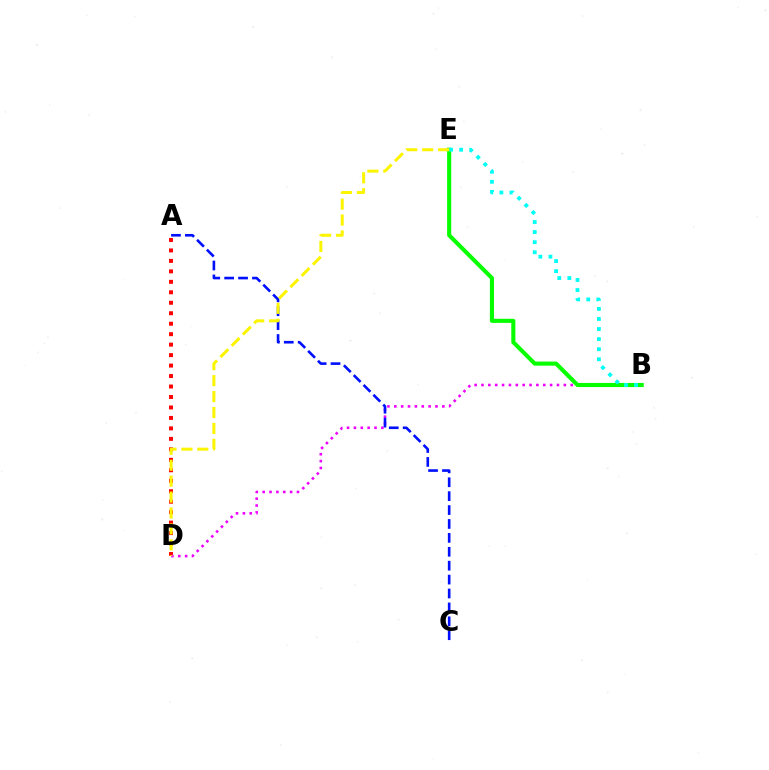{('A', 'D'): [{'color': '#ff0000', 'line_style': 'dotted', 'thickness': 2.84}], ('B', 'D'): [{'color': '#ee00ff', 'line_style': 'dotted', 'thickness': 1.86}], ('A', 'C'): [{'color': '#0010ff', 'line_style': 'dashed', 'thickness': 1.89}], ('B', 'E'): [{'color': '#08ff00', 'line_style': 'solid', 'thickness': 2.96}, {'color': '#00fff6', 'line_style': 'dotted', 'thickness': 2.74}], ('D', 'E'): [{'color': '#fcf500', 'line_style': 'dashed', 'thickness': 2.16}]}